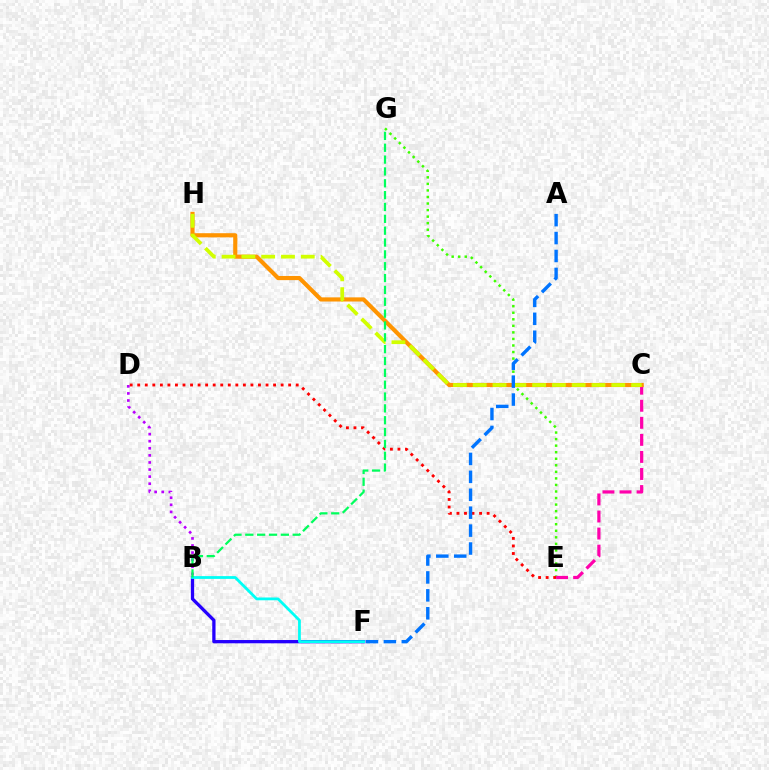{('B', 'F'): [{'color': '#2500ff', 'line_style': 'solid', 'thickness': 2.36}, {'color': '#00fff6', 'line_style': 'solid', 'thickness': 2.0}], ('E', 'G'): [{'color': '#3dff00', 'line_style': 'dotted', 'thickness': 1.78}], ('D', 'E'): [{'color': '#ff0000', 'line_style': 'dotted', 'thickness': 2.05}], ('B', 'D'): [{'color': '#b900ff', 'line_style': 'dotted', 'thickness': 1.92}], ('C', 'E'): [{'color': '#ff00ac', 'line_style': 'dashed', 'thickness': 2.32}], ('C', 'H'): [{'color': '#ff9400', 'line_style': 'solid', 'thickness': 2.99}, {'color': '#d1ff00', 'line_style': 'dashed', 'thickness': 2.69}], ('B', 'G'): [{'color': '#00ff5c', 'line_style': 'dashed', 'thickness': 1.61}], ('A', 'F'): [{'color': '#0074ff', 'line_style': 'dashed', 'thickness': 2.43}]}